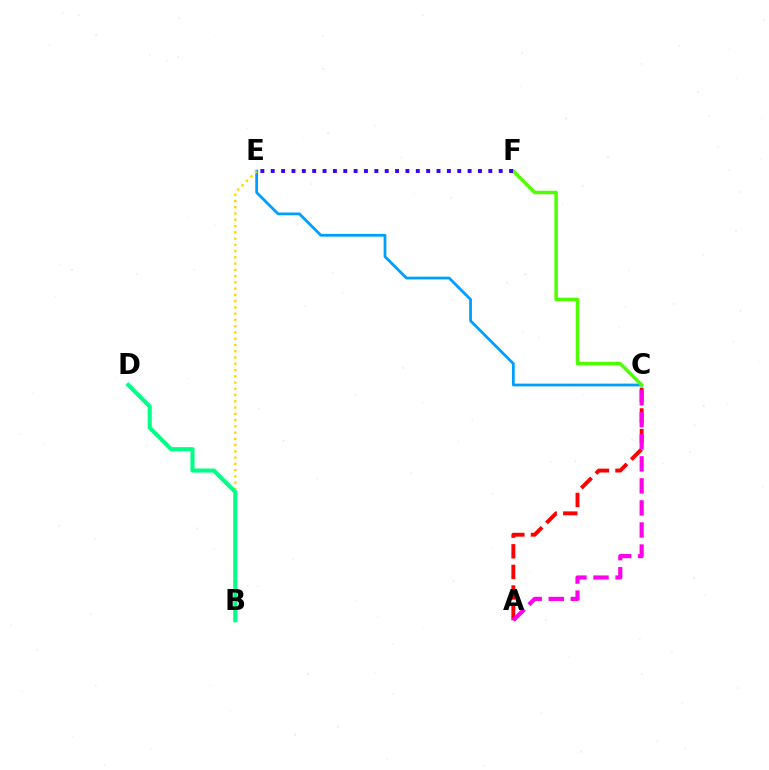{('C', 'E'): [{'color': '#009eff', 'line_style': 'solid', 'thickness': 2.0}], ('C', 'F'): [{'color': '#4fff00', 'line_style': 'solid', 'thickness': 2.51}], ('B', 'E'): [{'color': '#ffd500', 'line_style': 'dotted', 'thickness': 1.7}], ('E', 'F'): [{'color': '#3700ff', 'line_style': 'dotted', 'thickness': 2.82}], ('A', 'C'): [{'color': '#ff0000', 'line_style': 'dashed', 'thickness': 2.8}, {'color': '#ff00ed', 'line_style': 'dashed', 'thickness': 2.99}], ('B', 'D'): [{'color': '#00ff86', 'line_style': 'solid', 'thickness': 2.94}]}